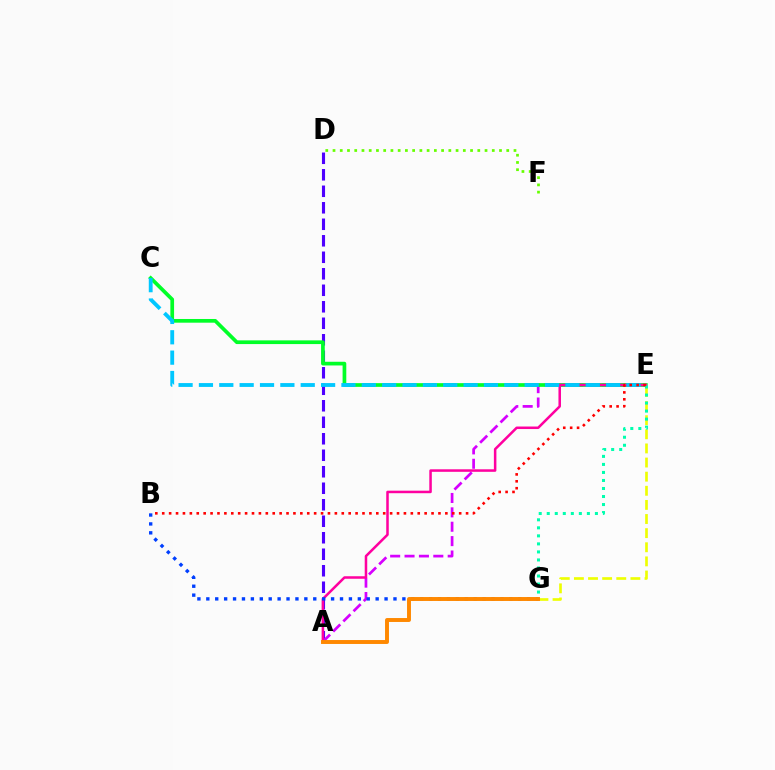{('A', 'D'): [{'color': '#4f00ff', 'line_style': 'dashed', 'thickness': 2.24}], ('A', 'E'): [{'color': '#d600ff', 'line_style': 'dashed', 'thickness': 1.95}, {'color': '#ff00a0', 'line_style': 'solid', 'thickness': 1.82}], ('C', 'E'): [{'color': '#00ff27', 'line_style': 'solid', 'thickness': 2.66}, {'color': '#00c7ff', 'line_style': 'dashed', 'thickness': 2.77}], ('E', 'G'): [{'color': '#eeff00', 'line_style': 'dashed', 'thickness': 1.92}, {'color': '#00ffaf', 'line_style': 'dotted', 'thickness': 2.18}], ('D', 'F'): [{'color': '#66ff00', 'line_style': 'dotted', 'thickness': 1.97}], ('B', 'G'): [{'color': '#003fff', 'line_style': 'dotted', 'thickness': 2.42}], ('A', 'G'): [{'color': '#ff8800', 'line_style': 'solid', 'thickness': 2.83}], ('B', 'E'): [{'color': '#ff0000', 'line_style': 'dotted', 'thickness': 1.88}]}